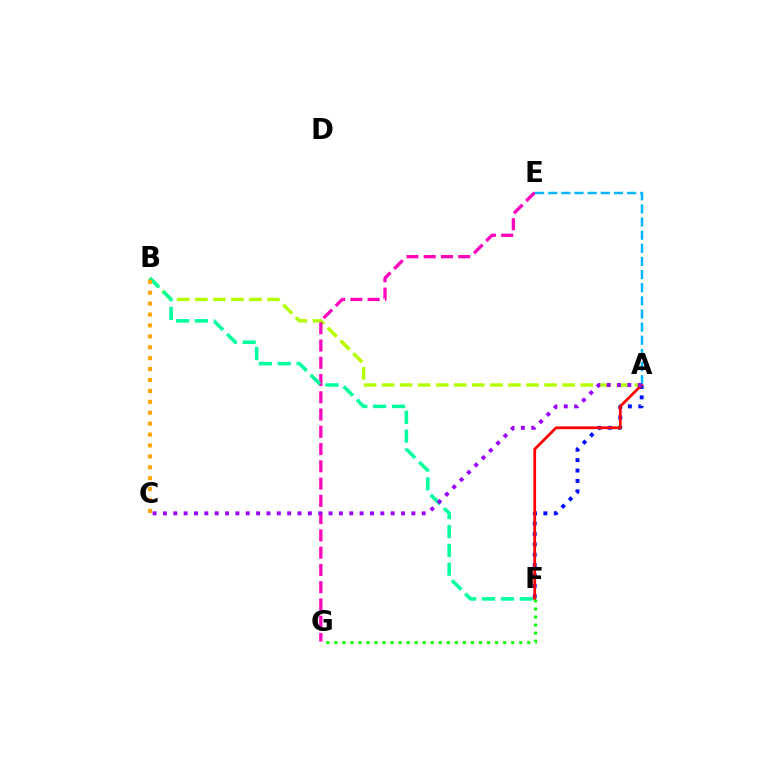{('A', 'F'): [{'color': '#0010ff', 'line_style': 'dotted', 'thickness': 2.83}, {'color': '#ff0000', 'line_style': 'solid', 'thickness': 1.99}], ('A', 'B'): [{'color': '#b3ff00', 'line_style': 'dashed', 'thickness': 2.45}], ('E', 'G'): [{'color': '#ff00bd', 'line_style': 'dashed', 'thickness': 2.35}], ('B', 'F'): [{'color': '#00ff9d', 'line_style': 'dashed', 'thickness': 2.56}], ('B', 'C'): [{'color': '#ffa500', 'line_style': 'dotted', 'thickness': 2.96}], ('F', 'G'): [{'color': '#08ff00', 'line_style': 'dotted', 'thickness': 2.18}], ('A', 'E'): [{'color': '#00b5ff', 'line_style': 'dashed', 'thickness': 1.79}], ('A', 'C'): [{'color': '#9b00ff', 'line_style': 'dotted', 'thickness': 2.81}]}